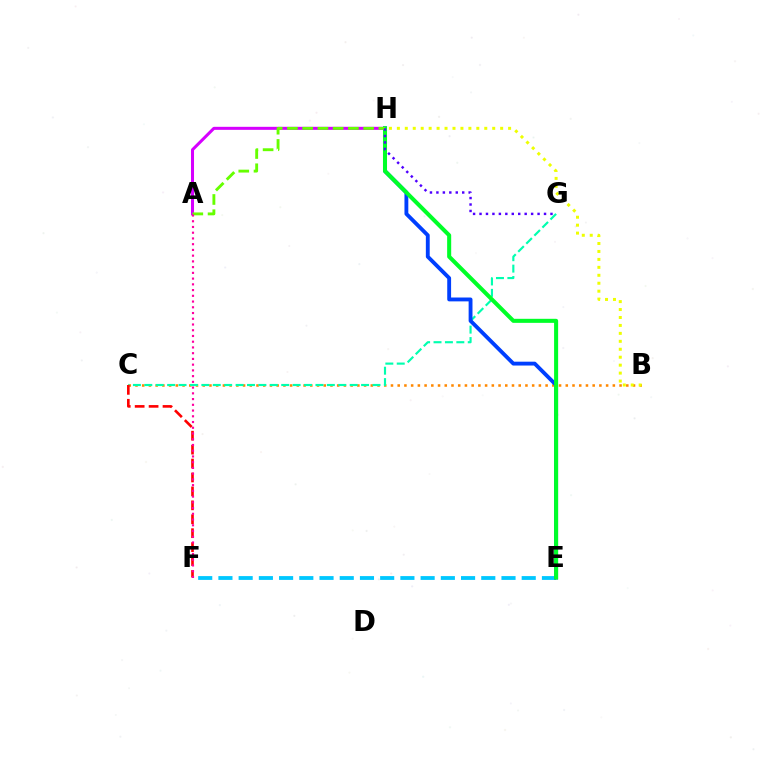{('B', 'C'): [{'color': '#ff8800', 'line_style': 'dotted', 'thickness': 1.83}], ('C', 'G'): [{'color': '#00ffaf', 'line_style': 'dashed', 'thickness': 1.55}], ('E', 'F'): [{'color': '#00c7ff', 'line_style': 'dashed', 'thickness': 2.75}], ('A', 'H'): [{'color': '#d600ff', 'line_style': 'solid', 'thickness': 2.18}, {'color': '#66ff00', 'line_style': 'dashed', 'thickness': 2.07}], ('E', 'H'): [{'color': '#003fff', 'line_style': 'solid', 'thickness': 2.77}, {'color': '#00ff27', 'line_style': 'solid', 'thickness': 2.91}], ('C', 'F'): [{'color': '#ff0000', 'line_style': 'dashed', 'thickness': 1.89}], ('G', 'H'): [{'color': '#4f00ff', 'line_style': 'dotted', 'thickness': 1.75}], ('B', 'H'): [{'color': '#eeff00', 'line_style': 'dotted', 'thickness': 2.16}], ('A', 'F'): [{'color': '#ff00a0', 'line_style': 'dotted', 'thickness': 1.56}]}